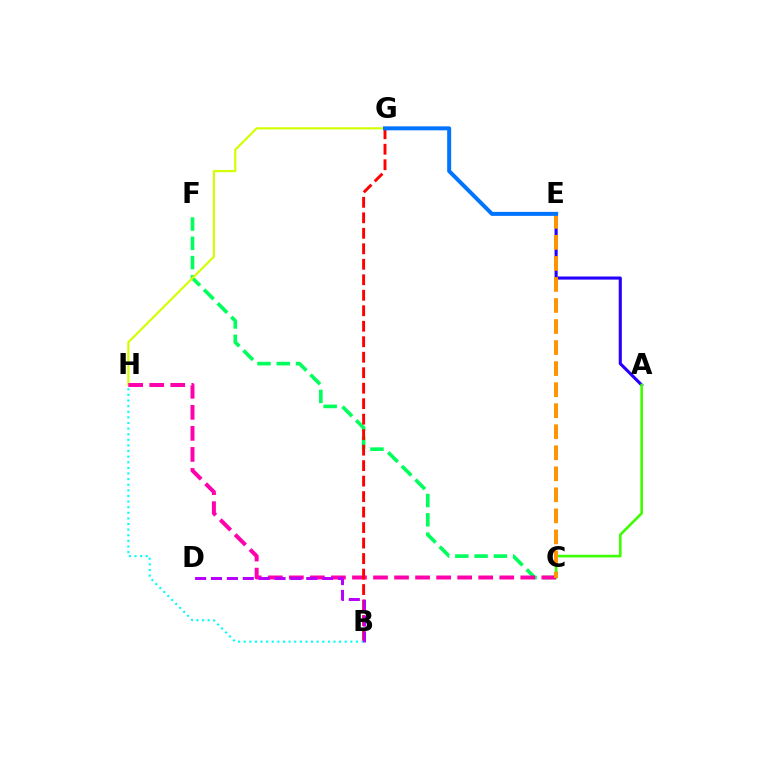{('A', 'E'): [{'color': '#2500ff', 'line_style': 'solid', 'thickness': 2.23}], ('A', 'C'): [{'color': '#3dff00', 'line_style': 'solid', 'thickness': 1.9}], ('C', 'F'): [{'color': '#00ff5c', 'line_style': 'dashed', 'thickness': 2.62}], ('G', 'H'): [{'color': '#d1ff00', 'line_style': 'solid', 'thickness': 1.55}], ('C', 'H'): [{'color': '#ff00ac', 'line_style': 'dashed', 'thickness': 2.86}], ('C', 'E'): [{'color': '#ff9400', 'line_style': 'dashed', 'thickness': 2.86}], ('B', 'G'): [{'color': '#ff0000', 'line_style': 'dashed', 'thickness': 2.1}], ('B', 'H'): [{'color': '#00fff6', 'line_style': 'dotted', 'thickness': 1.52}], ('B', 'D'): [{'color': '#b900ff', 'line_style': 'dashed', 'thickness': 2.16}], ('E', 'G'): [{'color': '#0074ff', 'line_style': 'solid', 'thickness': 2.87}]}